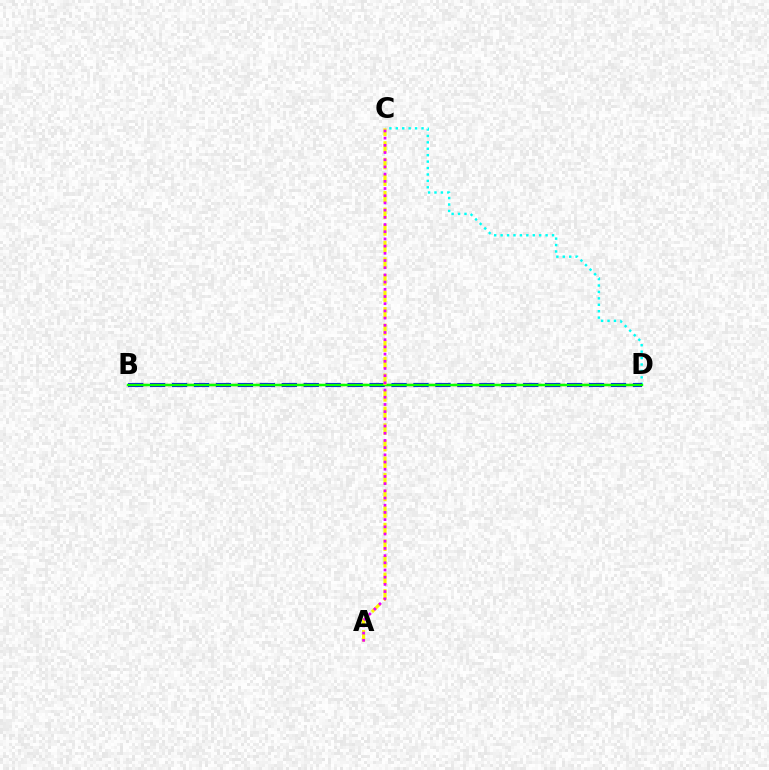{('C', 'D'): [{'color': '#00fff6', 'line_style': 'dotted', 'thickness': 1.75}], ('B', 'D'): [{'color': '#0010ff', 'line_style': 'dashed', 'thickness': 2.98}, {'color': '#ff0000', 'line_style': 'dashed', 'thickness': 1.58}, {'color': '#08ff00', 'line_style': 'solid', 'thickness': 1.78}], ('A', 'C'): [{'color': '#fcf500', 'line_style': 'dashed', 'thickness': 2.25}, {'color': '#ee00ff', 'line_style': 'dotted', 'thickness': 1.96}]}